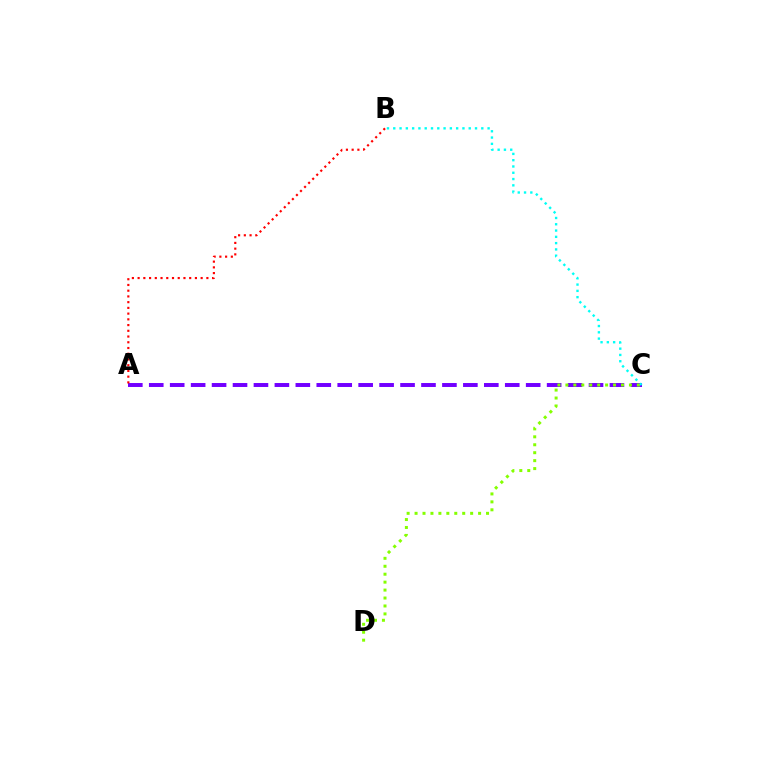{('A', 'C'): [{'color': '#7200ff', 'line_style': 'dashed', 'thickness': 2.84}], ('C', 'D'): [{'color': '#84ff00', 'line_style': 'dotted', 'thickness': 2.16}], ('B', 'C'): [{'color': '#00fff6', 'line_style': 'dotted', 'thickness': 1.71}], ('A', 'B'): [{'color': '#ff0000', 'line_style': 'dotted', 'thickness': 1.56}]}